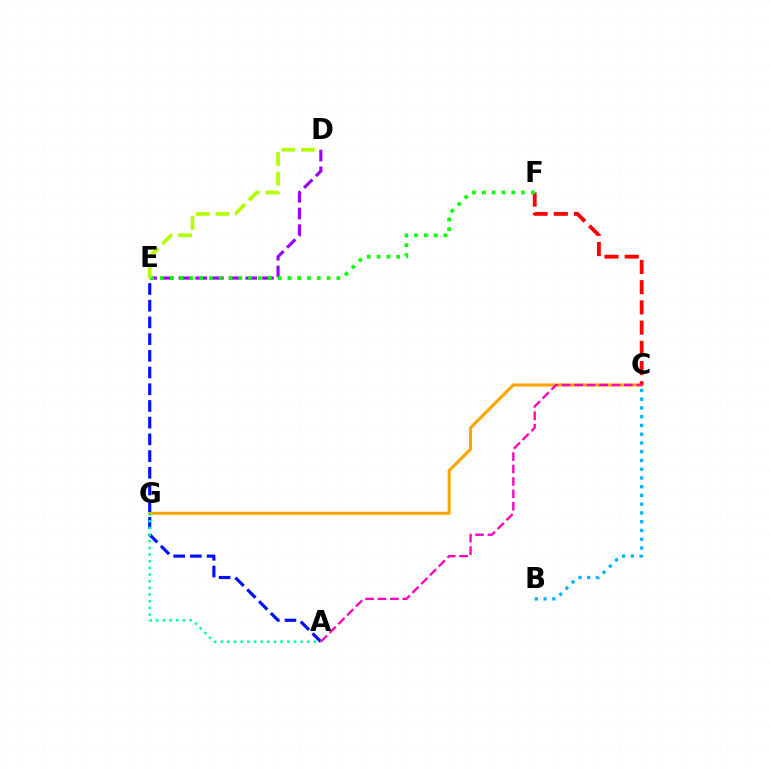{('C', 'G'): [{'color': '#ffa500', 'line_style': 'solid', 'thickness': 2.22}], ('C', 'F'): [{'color': '#ff0000', 'line_style': 'dashed', 'thickness': 2.75}], ('A', 'E'): [{'color': '#0010ff', 'line_style': 'dashed', 'thickness': 2.27}], ('D', 'E'): [{'color': '#9b00ff', 'line_style': 'dashed', 'thickness': 2.27}, {'color': '#b3ff00', 'line_style': 'dashed', 'thickness': 2.66}], ('A', 'G'): [{'color': '#00ff9d', 'line_style': 'dotted', 'thickness': 1.81}], ('B', 'C'): [{'color': '#00b5ff', 'line_style': 'dotted', 'thickness': 2.38}], ('E', 'F'): [{'color': '#08ff00', 'line_style': 'dotted', 'thickness': 2.66}], ('A', 'C'): [{'color': '#ff00bd', 'line_style': 'dashed', 'thickness': 1.69}]}